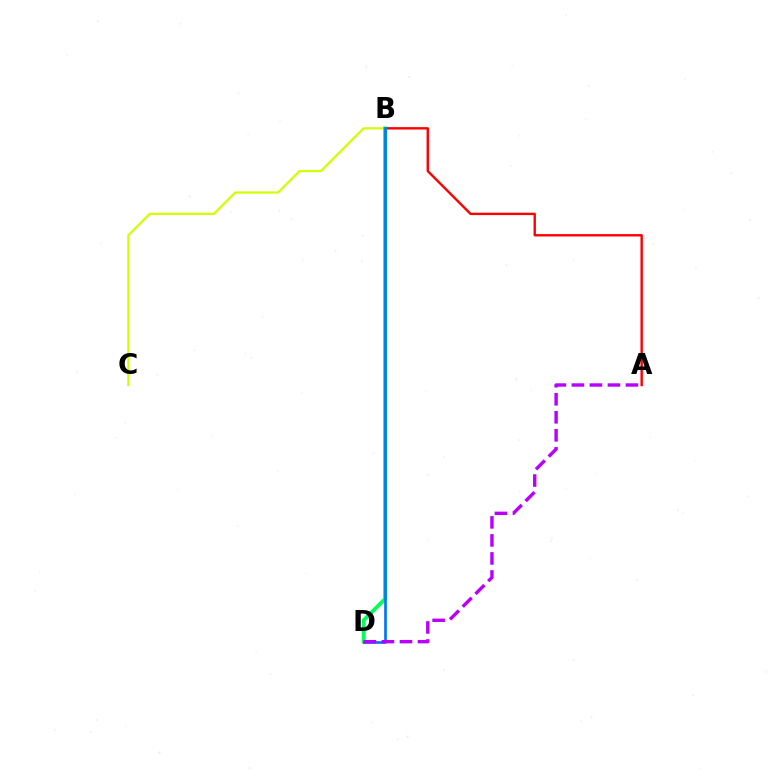{('A', 'B'): [{'color': '#ff0000', 'line_style': 'solid', 'thickness': 1.73}], ('B', 'C'): [{'color': '#d1ff00', 'line_style': 'solid', 'thickness': 1.61}], ('B', 'D'): [{'color': '#00ff5c', 'line_style': 'solid', 'thickness': 2.71}, {'color': '#0074ff', 'line_style': 'solid', 'thickness': 1.92}], ('A', 'D'): [{'color': '#b900ff', 'line_style': 'dashed', 'thickness': 2.45}]}